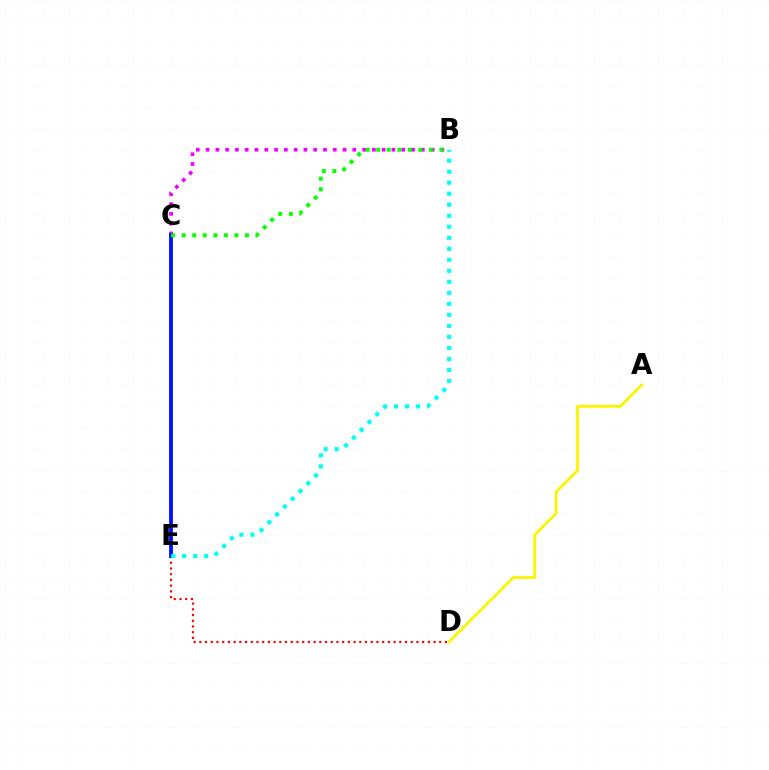{('A', 'D'): [{'color': '#fcf500', 'line_style': 'solid', 'thickness': 2.03}], ('D', 'E'): [{'color': '#ff0000', 'line_style': 'dotted', 'thickness': 1.55}], ('B', 'C'): [{'color': '#ee00ff', 'line_style': 'dotted', 'thickness': 2.66}, {'color': '#08ff00', 'line_style': 'dotted', 'thickness': 2.86}], ('C', 'E'): [{'color': '#0010ff', 'line_style': 'solid', 'thickness': 2.75}], ('B', 'E'): [{'color': '#00fff6', 'line_style': 'dotted', 'thickness': 2.99}]}